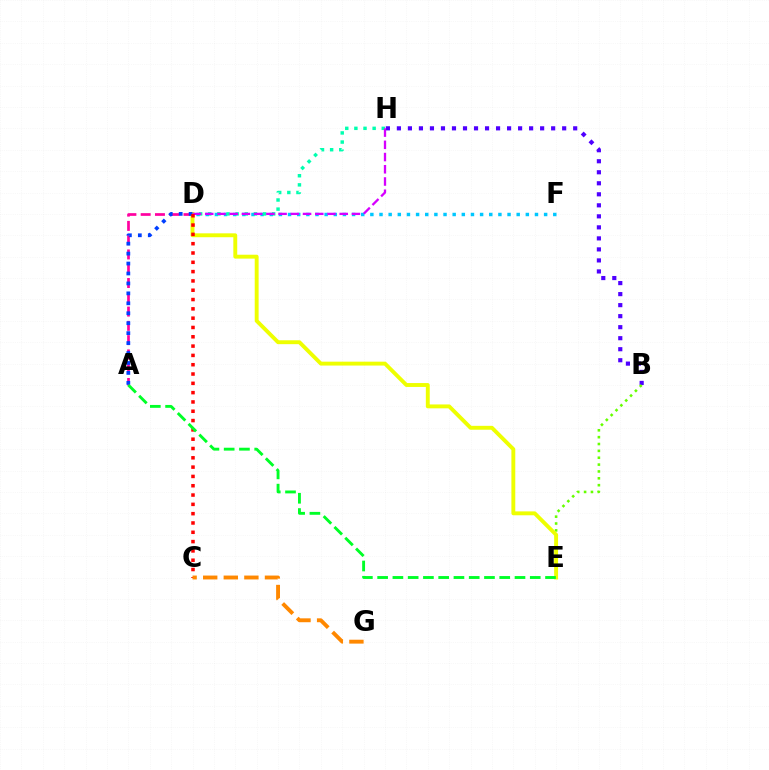{('B', 'H'): [{'color': '#4f00ff', 'line_style': 'dotted', 'thickness': 2.99}], ('B', 'E'): [{'color': '#66ff00', 'line_style': 'dotted', 'thickness': 1.86}], ('A', 'D'): [{'color': '#ff00a0', 'line_style': 'dashed', 'thickness': 1.94}, {'color': '#003fff', 'line_style': 'dotted', 'thickness': 2.7}], ('D', 'F'): [{'color': '#00c7ff', 'line_style': 'dotted', 'thickness': 2.48}], ('D', 'H'): [{'color': '#00ffaf', 'line_style': 'dotted', 'thickness': 2.48}, {'color': '#d600ff', 'line_style': 'dashed', 'thickness': 1.66}], ('D', 'E'): [{'color': '#eeff00', 'line_style': 'solid', 'thickness': 2.8}], ('C', 'D'): [{'color': '#ff0000', 'line_style': 'dotted', 'thickness': 2.53}], ('C', 'G'): [{'color': '#ff8800', 'line_style': 'dashed', 'thickness': 2.8}], ('A', 'E'): [{'color': '#00ff27', 'line_style': 'dashed', 'thickness': 2.07}]}